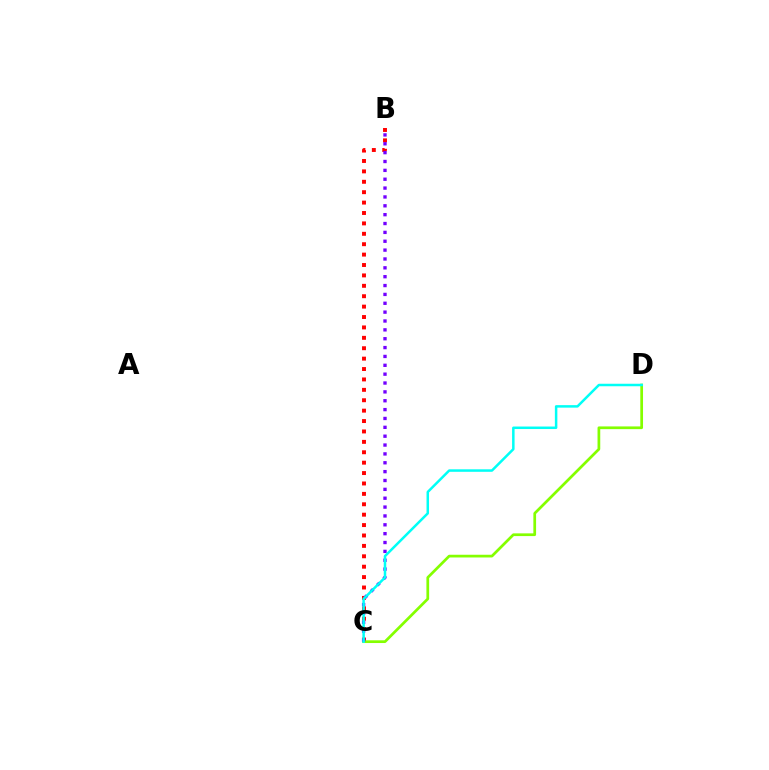{('B', 'C'): [{'color': '#ff0000', 'line_style': 'dotted', 'thickness': 2.83}, {'color': '#7200ff', 'line_style': 'dotted', 'thickness': 2.41}], ('C', 'D'): [{'color': '#84ff00', 'line_style': 'solid', 'thickness': 1.96}, {'color': '#00fff6', 'line_style': 'solid', 'thickness': 1.8}]}